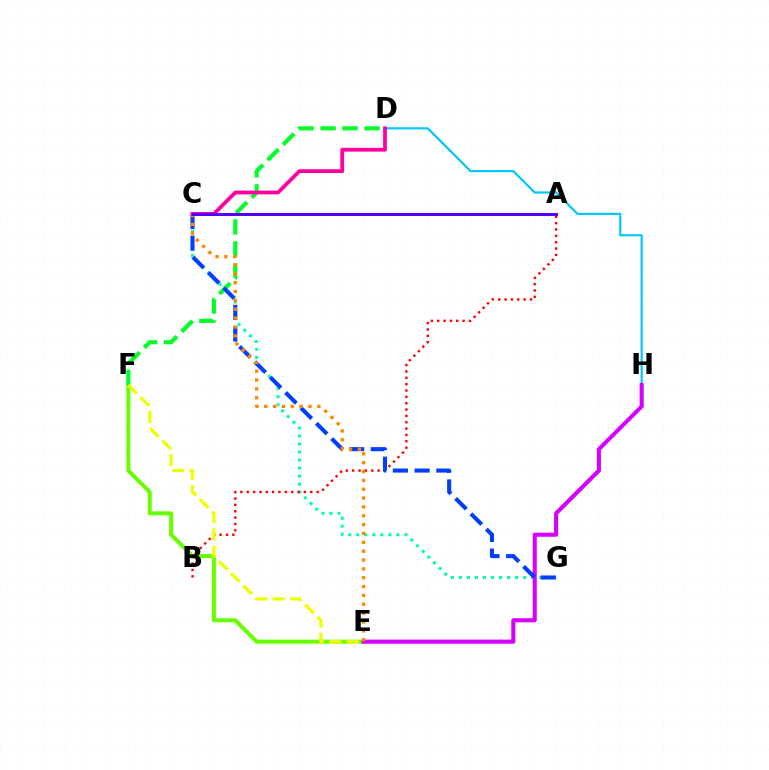{('D', 'H'): [{'color': '#00c7ff', 'line_style': 'solid', 'thickness': 1.57}], ('C', 'G'): [{'color': '#00ffaf', 'line_style': 'dotted', 'thickness': 2.18}, {'color': '#003fff', 'line_style': 'dashed', 'thickness': 2.95}], ('E', 'F'): [{'color': '#66ff00', 'line_style': 'solid', 'thickness': 2.9}, {'color': '#eeff00', 'line_style': 'dashed', 'thickness': 2.36}], ('A', 'B'): [{'color': '#ff0000', 'line_style': 'dotted', 'thickness': 1.73}], ('D', 'F'): [{'color': '#00ff27', 'line_style': 'dashed', 'thickness': 2.99}], ('E', 'H'): [{'color': '#d600ff', 'line_style': 'solid', 'thickness': 2.95}], ('C', 'E'): [{'color': '#ff8800', 'line_style': 'dotted', 'thickness': 2.4}], ('C', 'D'): [{'color': '#ff00a0', 'line_style': 'solid', 'thickness': 2.73}], ('A', 'C'): [{'color': '#4f00ff', 'line_style': 'solid', 'thickness': 2.12}]}